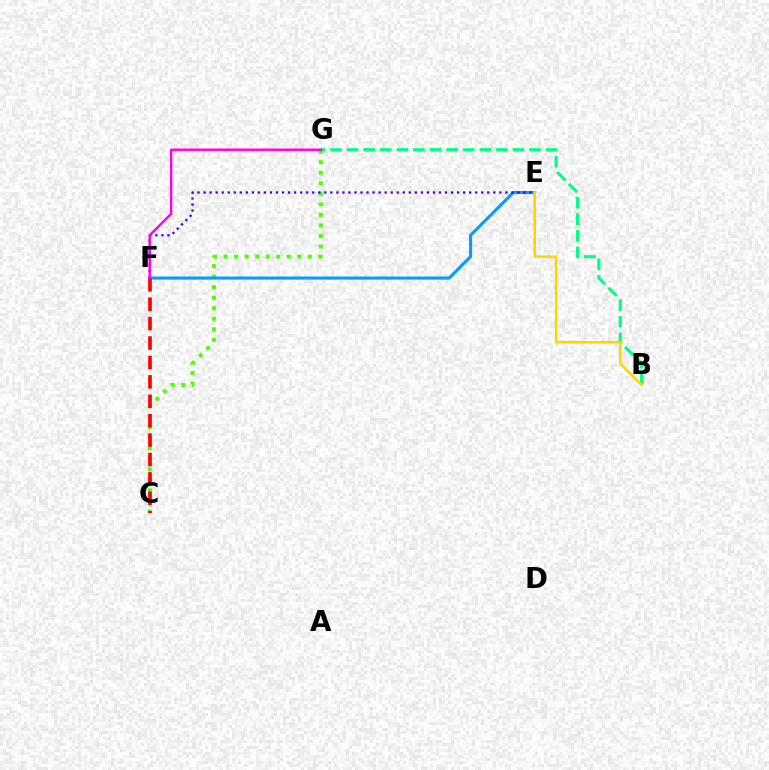{('C', 'G'): [{'color': '#4fff00', 'line_style': 'dotted', 'thickness': 2.86}], ('E', 'F'): [{'color': '#009eff', 'line_style': 'solid', 'thickness': 2.19}, {'color': '#3700ff', 'line_style': 'dotted', 'thickness': 1.64}], ('B', 'G'): [{'color': '#00ff86', 'line_style': 'dashed', 'thickness': 2.25}], ('B', 'E'): [{'color': '#ffd500', 'line_style': 'solid', 'thickness': 1.84}], ('C', 'F'): [{'color': '#ff0000', 'line_style': 'dashed', 'thickness': 2.64}], ('F', 'G'): [{'color': '#ff00ed', 'line_style': 'solid', 'thickness': 1.75}]}